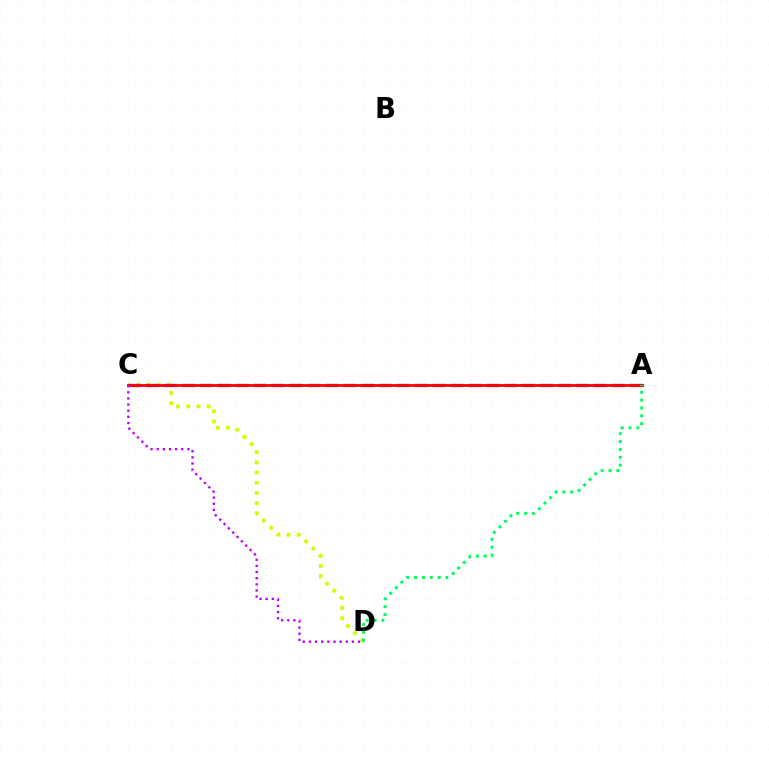{('C', 'D'): [{'color': '#d1ff00', 'line_style': 'dotted', 'thickness': 2.77}, {'color': '#b900ff', 'line_style': 'dotted', 'thickness': 1.67}], ('A', 'C'): [{'color': '#0074ff', 'line_style': 'dashed', 'thickness': 2.43}, {'color': '#ff0000', 'line_style': 'solid', 'thickness': 2.05}], ('A', 'D'): [{'color': '#00ff5c', 'line_style': 'dotted', 'thickness': 2.13}]}